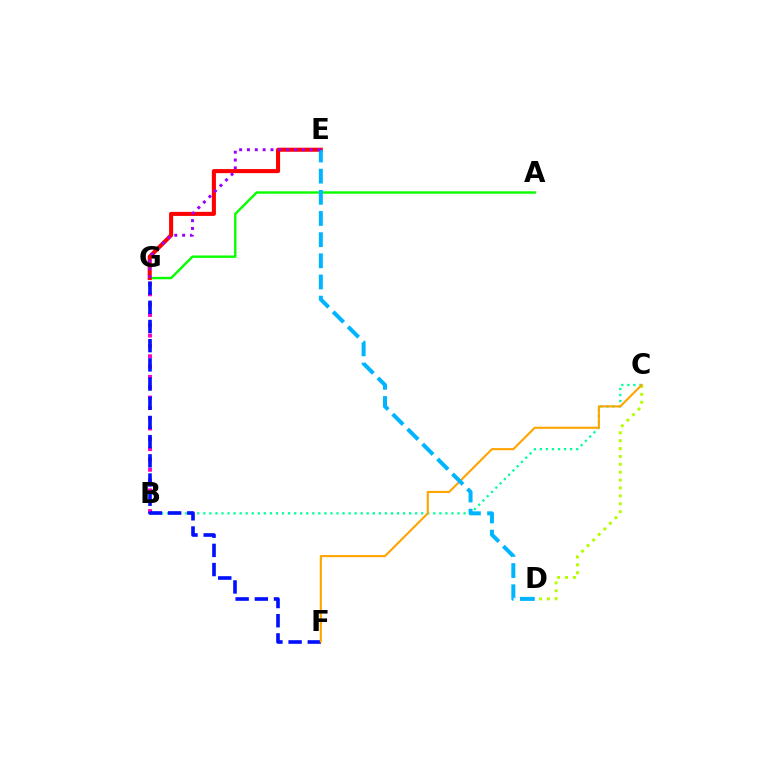{('B', 'C'): [{'color': '#00ff9d', 'line_style': 'dotted', 'thickness': 1.64}], ('B', 'G'): [{'color': '#ff00bd', 'line_style': 'dotted', 'thickness': 2.8}], ('A', 'G'): [{'color': '#08ff00', 'line_style': 'solid', 'thickness': 1.73}], ('F', 'G'): [{'color': '#0010ff', 'line_style': 'dashed', 'thickness': 2.61}], ('C', 'D'): [{'color': '#b3ff00', 'line_style': 'dotted', 'thickness': 2.14}], ('E', 'G'): [{'color': '#ff0000', 'line_style': 'solid', 'thickness': 2.93}, {'color': '#9b00ff', 'line_style': 'dotted', 'thickness': 2.13}], ('C', 'F'): [{'color': '#ffa500', 'line_style': 'solid', 'thickness': 1.52}], ('D', 'E'): [{'color': '#00b5ff', 'line_style': 'dashed', 'thickness': 2.87}]}